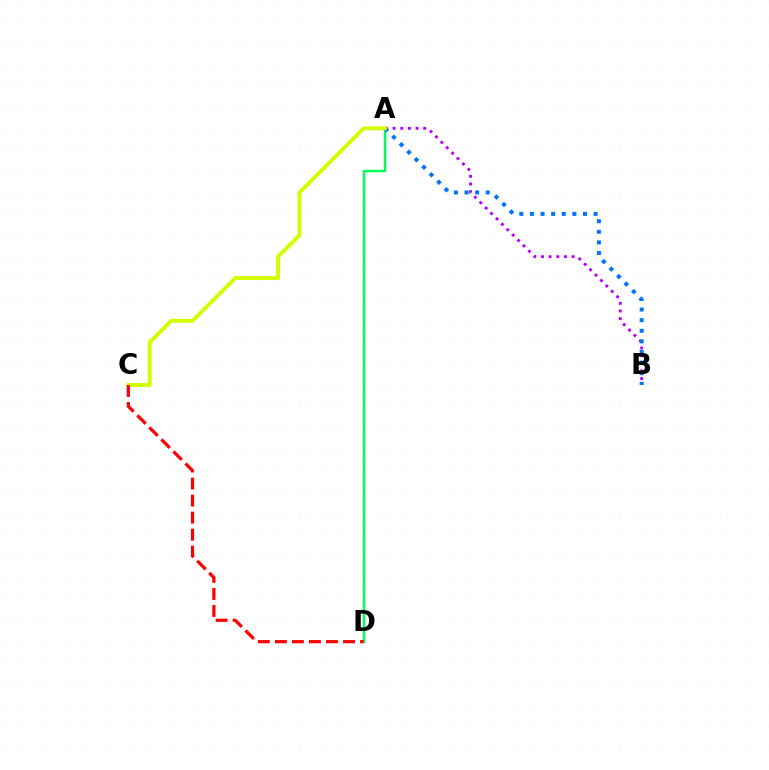{('A', 'B'): [{'color': '#b900ff', 'line_style': 'dotted', 'thickness': 2.08}, {'color': '#0074ff', 'line_style': 'dotted', 'thickness': 2.88}], ('A', 'D'): [{'color': '#00ff5c', 'line_style': 'solid', 'thickness': 1.77}], ('A', 'C'): [{'color': '#d1ff00', 'line_style': 'solid', 'thickness': 2.81}], ('C', 'D'): [{'color': '#ff0000', 'line_style': 'dashed', 'thickness': 2.31}]}